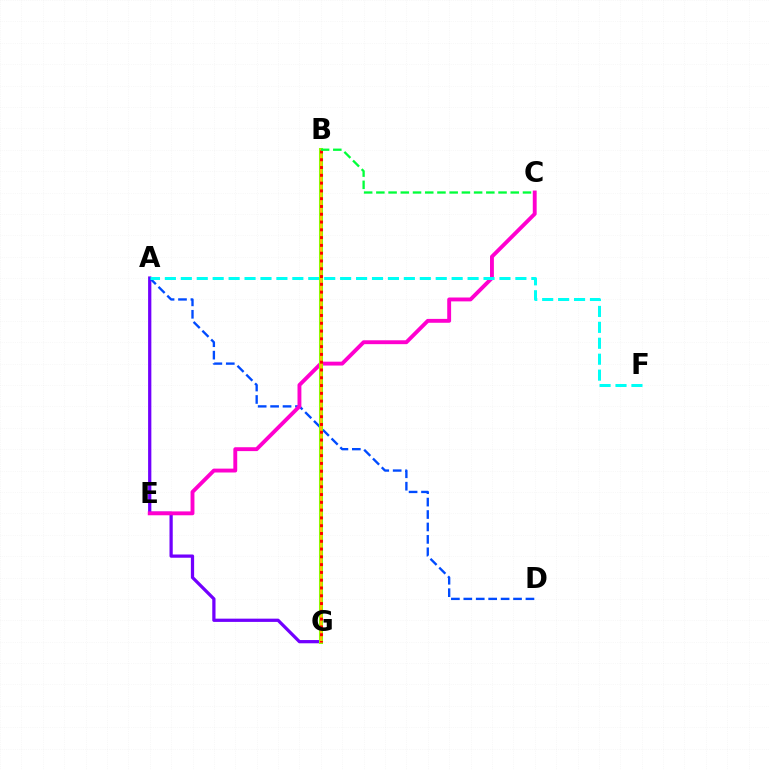{('A', 'G'): [{'color': '#7200ff', 'line_style': 'solid', 'thickness': 2.34}], ('A', 'D'): [{'color': '#004bff', 'line_style': 'dashed', 'thickness': 1.69}], ('C', 'E'): [{'color': '#ff00cf', 'line_style': 'solid', 'thickness': 2.79}], ('A', 'F'): [{'color': '#00fff6', 'line_style': 'dashed', 'thickness': 2.16}], ('B', 'G'): [{'color': '#84ff00', 'line_style': 'solid', 'thickness': 2.91}, {'color': '#ffbd00', 'line_style': 'solid', 'thickness': 1.59}, {'color': '#ff0000', 'line_style': 'dotted', 'thickness': 2.12}], ('B', 'C'): [{'color': '#00ff39', 'line_style': 'dashed', 'thickness': 1.66}]}